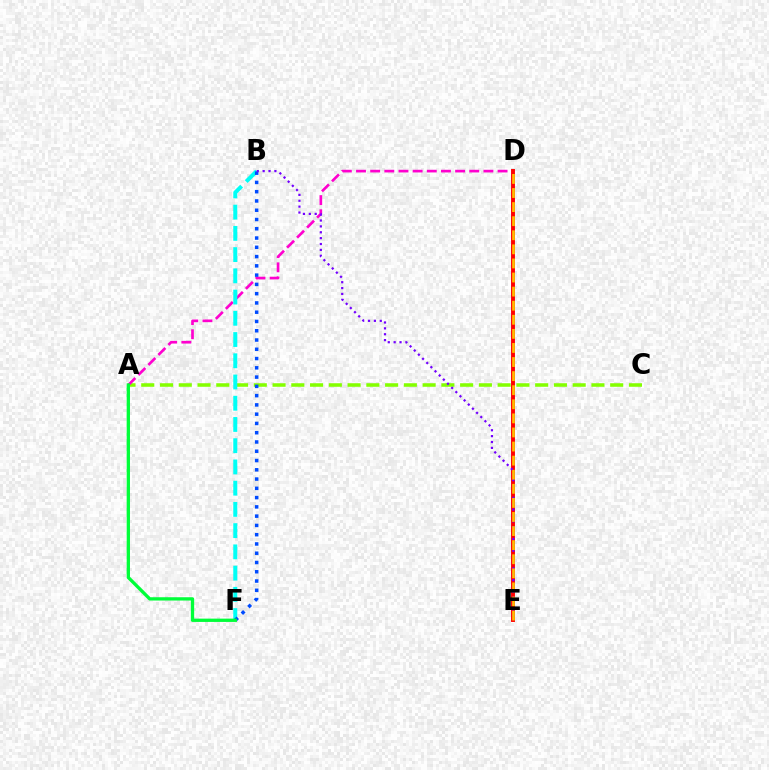{('A', 'C'): [{'color': '#84ff00', 'line_style': 'dashed', 'thickness': 2.55}], ('A', 'D'): [{'color': '#ff00cf', 'line_style': 'dashed', 'thickness': 1.92}], ('B', 'F'): [{'color': '#00fff6', 'line_style': 'dashed', 'thickness': 2.88}, {'color': '#004bff', 'line_style': 'dotted', 'thickness': 2.52}], ('A', 'F'): [{'color': '#00ff39', 'line_style': 'solid', 'thickness': 2.38}], ('D', 'E'): [{'color': '#ff0000', 'line_style': 'solid', 'thickness': 2.81}, {'color': '#ffbd00', 'line_style': 'dashed', 'thickness': 1.91}], ('B', 'E'): [{'color': '#7200ff', 'line_style': 'dotted', 'thickness': 1.6}]}